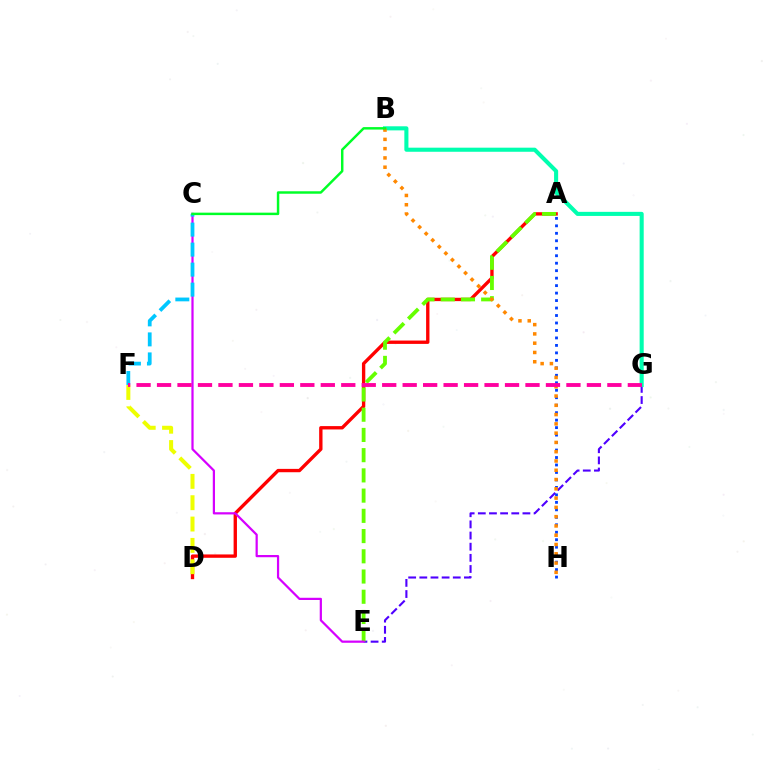{('A', 'D'): [{'color': '#ff0000', 'line_style': 'solid', 'thickness': 2.41}], ('E', 'G'): [{'color': '#4f00ff', 'line_style': 'dashed', 'thickness': 1.51}], ('D', 'F'): [{'color': '#eeff00', 'line_style': 'dashed', 'thickness': 2.9}], ('A', 'H'): [{'color': '#003fff', 'line_style': 'dotted', 'thickness': 2.03}], ('A', 'E'): [{'color': '#66ff00', 'line_style': 'dashed', 'thickness': 2.75}], ('C', 'E'): [{'color': '#d600ff', 'line_style': 'solid', 'thickness': 1.6}], ('B', 'G'): [{'color': '#00ffaf', 'line_style': 'solid', 'thickness': 2.94}], ('B', 'H'): [{'color': '#ff8800', 'line_style': 'dotted', 'thickness': 2.52}], ('C', 'F'): [{'color': '#00c7ff', 'line_style': 'dashed', 'thickness': 2.72}], ('F', 'G'): [{'color': '#ff00a0', 'line_style': 'dashed', 'thickness': 2.78}], ('B', 'C'): [{'color': '#00ff27', 'line_style': 'solid', 'thickness': 1.77}]}